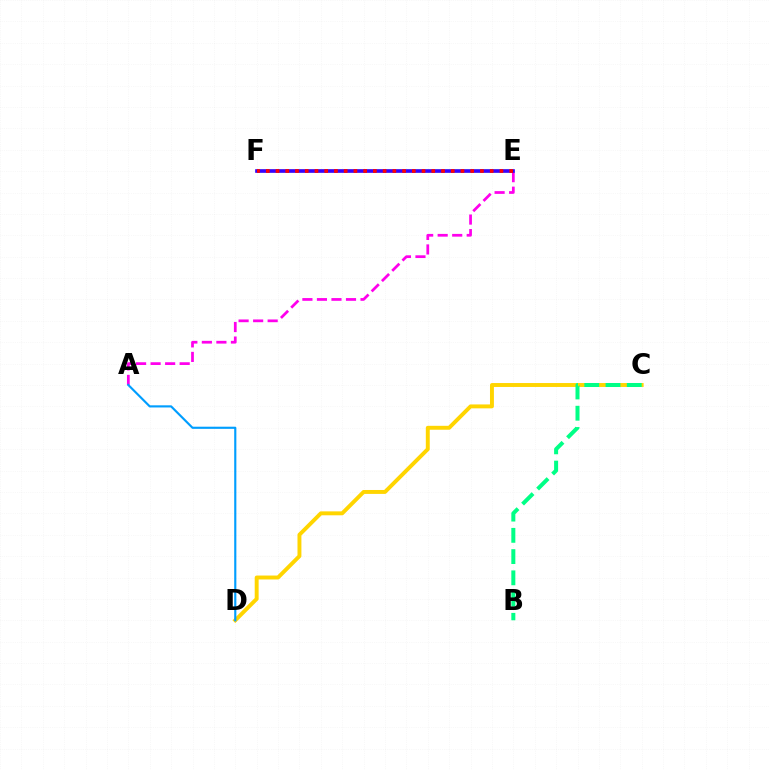{('C', 'D'): [{'color': '#ffd500', 'line_style': 'solid', 'thickness': 2.82}], ('B', 'C'): [{'color': '#00ff86', 'line_style': 'dashed', 'thickness': 2.89}], ('A', 'E'): [{'color': '#ff00ed', 'line_style': 'dashed', 'thickness': 1.97}], ('A', 'D'): [{'color': '#009eff', 'line_style': 'solid', 'thickness': 1.55}], ('E', 'F'): [{'color': '#4fff00', 'line_style': 'solid', 'thickness': 1.76}, {'color': '#3700ff', 'line_style': 'solid', 'thickness': 2.61}, {'color': '#ff0000', 'line_style': 'dotted', 'thickness': 2.65}]}